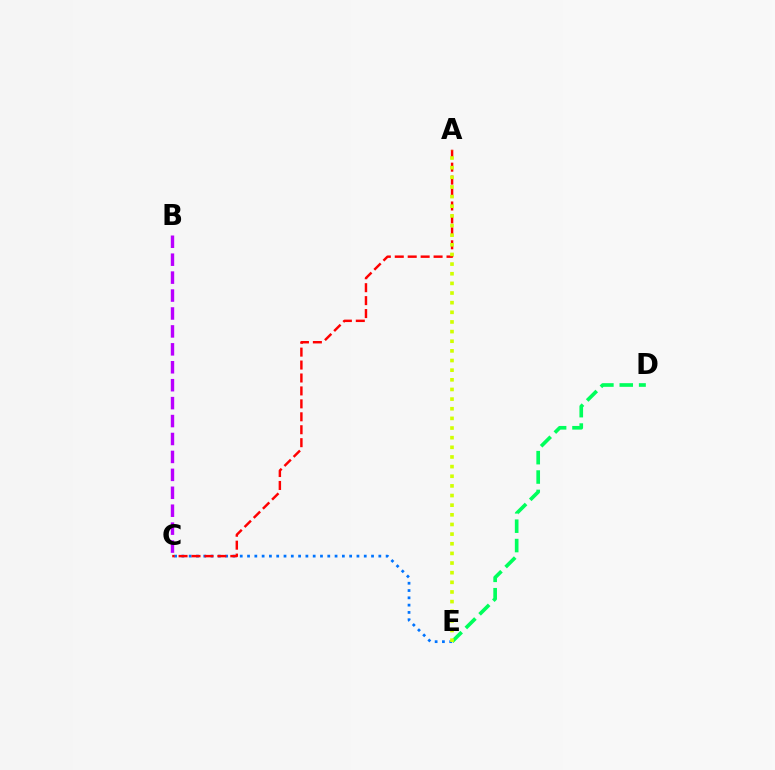{('C', 'E'): [{'color': '#0074ff', 'line_style': 'dotted', 'thickness': 1.98}], ('A', 'C'): [{'color': '#ff0000', 'line_style': 'dashed', 'thickness': 1.76}], ('D', 'E'): [{'color': '#00ff5c', 'line_style': 'dashed', 'thickness': 2.63}], ('B', 'C'): [{'color': '#b900ff', 'line_style': 'dashed', 'thickness': 2.44}], ('A', 'E'): [{'color': '#d1ff00', 'line_style': 'dotted', 'thickness': 2.62}]}